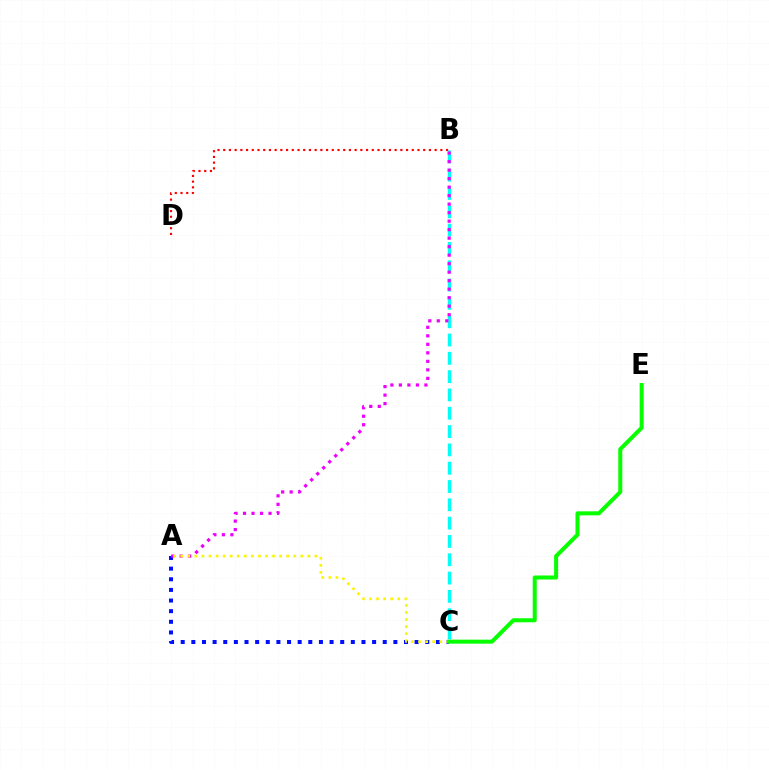{('B', 'D'): [{'color': '#ff0000', 'line_style': 'dotted', 'thickness': 1.55}], ('B', 'C'): [{'color': '#00fff6', 'line_style': 'dashed', 'thickness': 2.49}], ('A', 'C'): [{'color': '#0010ff', 'line_style': 'dotted', 'thickness': 2.89}, {'color': '#fcf500', 'line_style': 'dotted', 'thickness': 1.92}], ('A', 'B'): [{'color': '#ee00ff', 'line_style': 'dotted', 'thickness': 2.31}], ('C', 'E'): [{'color': '#08ff00', 'line_style': 'solid', 'thickness': 2.9}]}